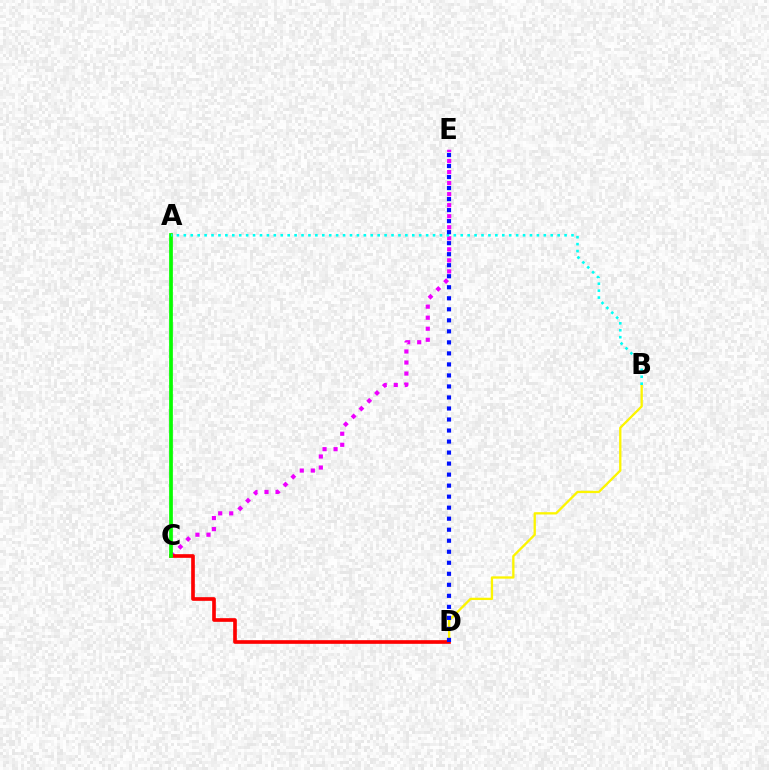{('C', 'E'): [{'color': '#ee00ff', 'line_style': 'dotted', 'thickness': 3.0}], ('B', 'D'): [{'color': '#fcf500', 'line_style': 'solid', 'thickness': 1.66}], ('C', 'D'): [{'color': '#ff0000', 'line_style': 'solid', 'thickness': 2.64}], ('A', 'C'): [{'color': '#08ff00', 'line_style': 'solid', 'thickness': 2.68}], ('A', 'B'): [{'color': '#00fff6', 'line_style': 'dotted', 'thickness': 1.88}], ('D', 'E'): [{'color': '#0010ff', 'line_style': 'dotted', 'thickness': 2.99}]}